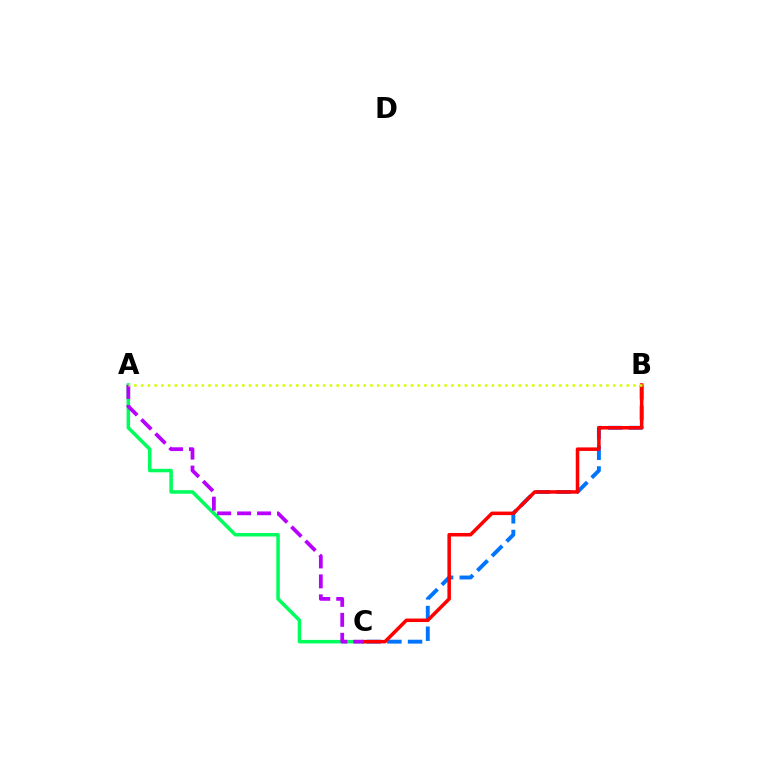{('A', 'C'): [{'color': '#00ff5c', 'line_style': 'solid', 'thickness': 2.53}, {'color': '#b900ff', 'line_style': 'dashed', 'thickness': 2.71}], ('B', 'C'): [{'color': '#0074ff', 'line_style': 'dashed', 'thickness': 2.81}, {'color': '#ff0000', 'line_style': 'solid', 'thickness': 2.54}], ('A', 'B'): [{'color': '#d1ff00', 'line_style': 'dotted', 'thickness': 1.83}]}